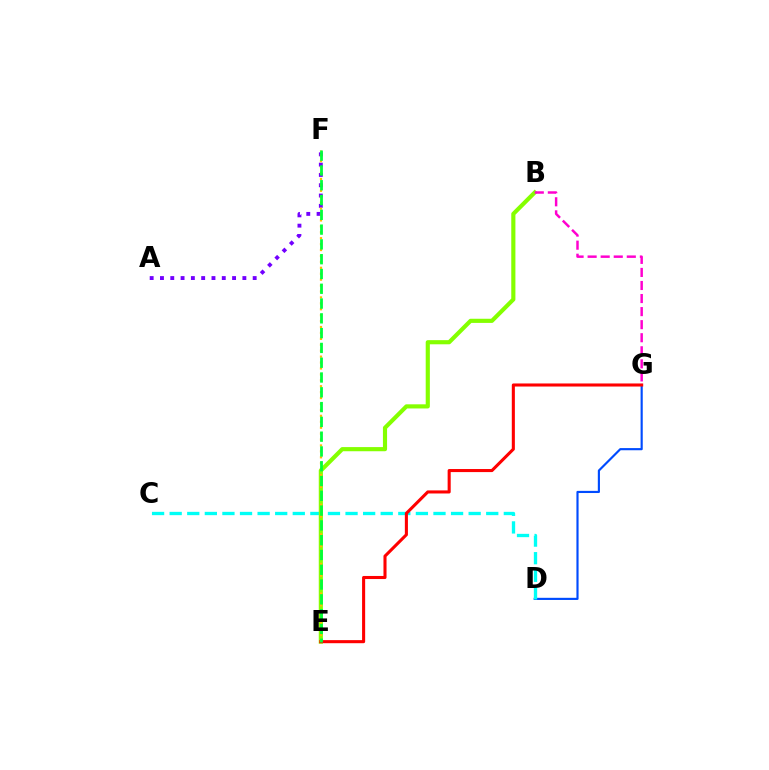{('D', 'G'): [{'color': '#004bff', 'line_style': 'solid', 'thickness': 1.55}], ('C', 'D'): [{'color': '#00fff6', 'line_style': 'dashed', 'thickness': 2.39}], ('B', 'E'): [{'color': '#84ff00', 'line_style': 'solid', 'thickness': 2.98}], ('B', 'G'): [{'color': '#ff00cf', 'line_style': 'dashed', 'thickness': 1.77}], ('A', 'F'): [{'color': '#7200ff', 'line_style': 'dotted', 'thickness': 2.8}], ('E', 'G'): [{'color': '#ff0000', 'line_style': 'solid', 'thickness': 2.21}], ('E', 'F'): [{'color': '#ffbd00', 'line_style': 'dotted', 'thickness': 1.61}, {'color': '#00ff39', 'line_style': 'dashed', 'thickness': 2.01}]}